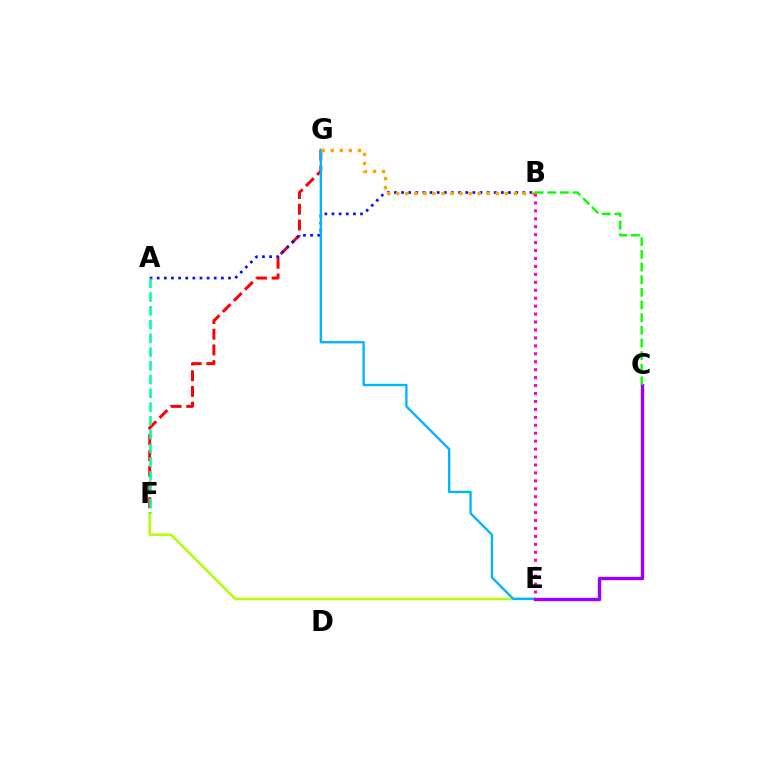{('F', 'G'): [{'color': '#ff0000', 'line_style': 'dashed', 'thickness': 2.14}], ('A', 'B'): [{'color': '#0010ff', 'line_style': 'dotted', 'thickness': 1.94}], ('E', 'F'): [{'color': '#b3ff00', 'line_style': 'solid', 'thickness': 1.8}], ('A', 'F'): [{'color': '#00ff9d', 'line_style': 'dashed', 'thickness': 1.87}], ('E', 'G'): [{'color': '#00b5ff', 'line_style': 'solid', 'thickness': 1.69}], ('C', 'E'): [{'color': '#9b00ff', 'line_style': 'solid', 'thickness': 2.43}], ('B', 'G'): [{'color': '#ffa500', 'line_style': 'dotted', 'thickness': 2.46}], ('B', 'E'): [{'color': '#ff00bd', 'line_style': 'dotted', 'thickness': 2.16}], ('B', 'C'): [{'color': '#08ff00', 'line_style': 'dashed', 'thickness': 1.72}]}